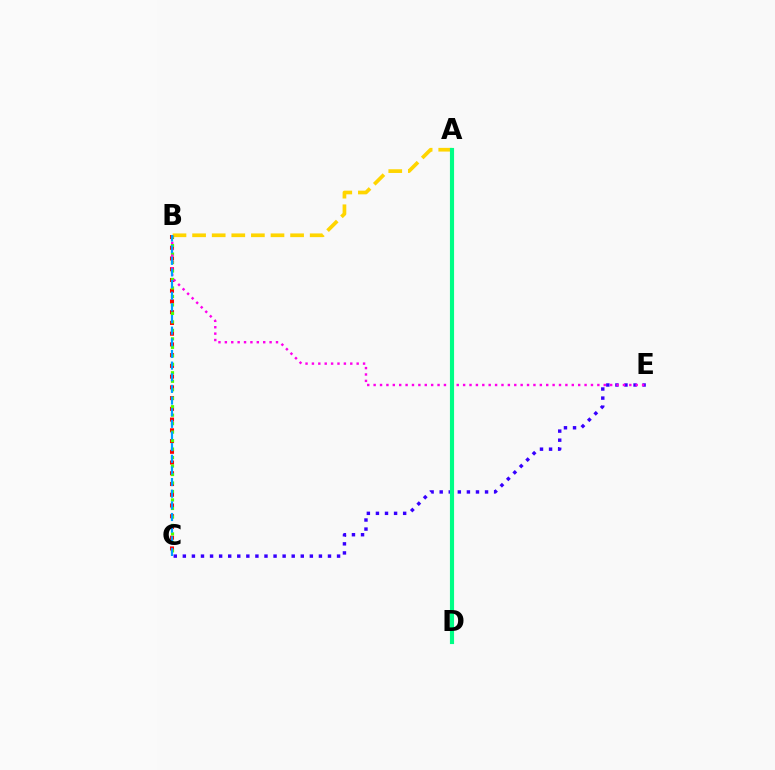{('B', 'C'): [{'color': '#ff0000', 'line_style': 'dotted', 'thickness': 2.92}, {'color': '#4fff00', 'line_style': 'dotted', 'thickness': 2.3}, {'color': '#009eff', 'line_style': 'dashed', 'thickness': 1.58}], ('A', 'B'): [{'color': '#ffd500', 'line_style': 'dashed', 'thickness': 2.66}], ('C', 'E'): [{'color': '#3700ff', 'line_style': 'dotted', 'thickness': 2.46}], ('B', 'E'): [{'color': '#ff00ed', 'line_style': 'dotted', 'thickness': 1.74}], ('A', 'D'): [{'color': '#00ff86', 'line_style': 'solid', 'thickness': 2.98}]}